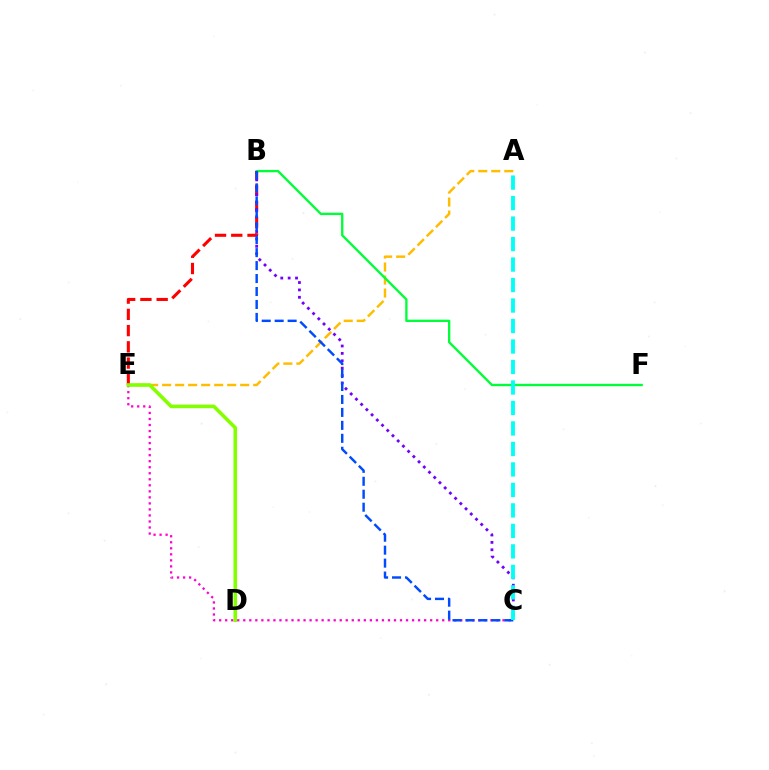{('A', 'E'): [{'color': '#ffbd00', 'line_style': 'dashed', 'thickness': 1.77}], ('C', 'E'): [{'color': '#ff00cf', 'line_style': 'dotted', 'thickness': 1.64}], ('B', 'E'): [{'color': '#ff0000', 'line_style': 'dashed', 'thickness': 2.21}], ('B', 'F'): [{'color': '#00ff39', 'line_style': 'solid', 'thickness': 1.68}], ('B', 'C'): [{'color': '#7200ff', 'line_style': 'dotted', 'thickness': 2.01}, {'color': '#004bff', 'line_style': 'dashed', 'thickness': 1.76}], ('A', 'C'): [{'color': '#00fff6', 'line_style': 'dashed', 'thickness': 2.78}], ('D', 'E'): [{'color': '#84ff00', 'line_style': 'solid', 'thickness': 2.59}]}